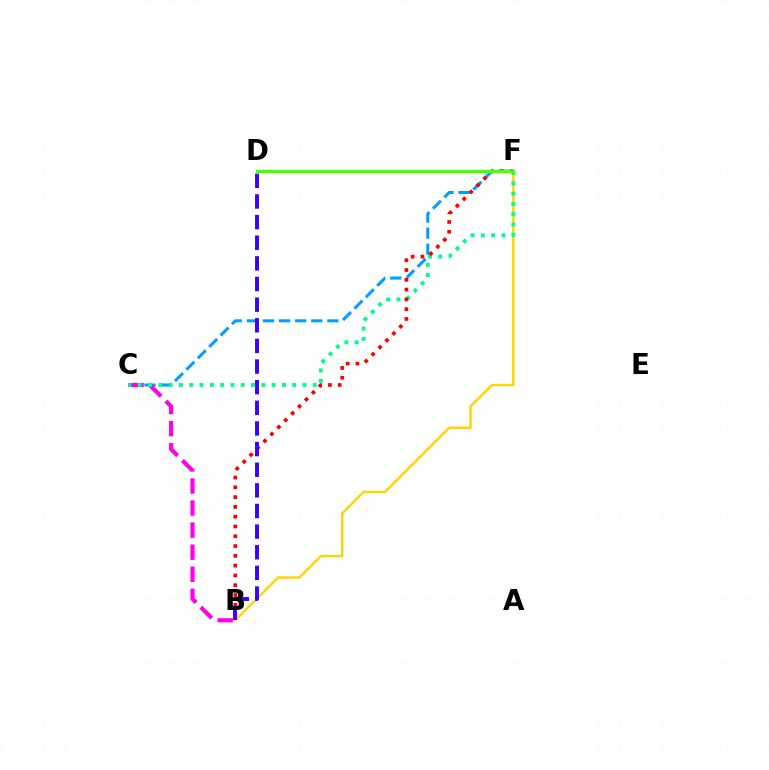{('B', 'F'): [{'color': '#ffd500', 'line_style': 'solid', 'thickness': 1.75}, {'color': '#ff0000', 'line_style': 'dotted', 'thickness': 2.66}], ('C', 'F'): [{'color': '#009eff', 'line_style': 'dashed', 'thickness': 2.19}, {'color': '#00ff86', 'line_style': 'dotted', 'thickness': 2.8}], ('B', 'C'): [{'color': '#ff00ed', 'line_style': 'dashed', 'thickness': 3.0}], ('B', 'D'): [{'color': '#3700ff', 'line_style': 'dashed', 'thickness': 2.8}], ('D', 'F'): [{'color': '#4fff00', 'line_style': 'solid', 'thickness': 2.41}]}